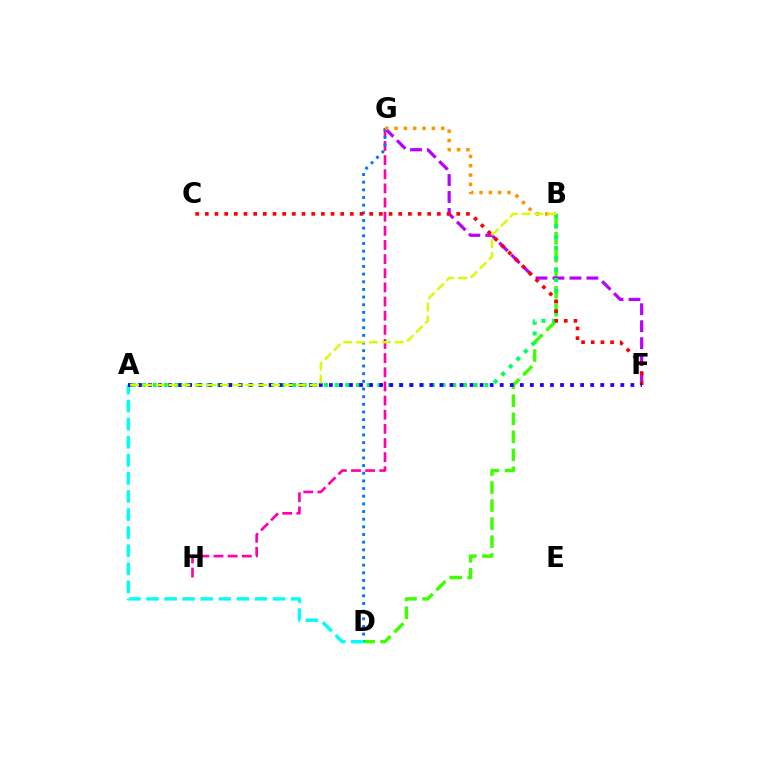{('B', 'D'): [{'color': '#3dff00', 'line_style': 'dashed', 'thickness': 2.45}], ('G', 'H'): [{'color': '#ff00ac', 'line_style': 'dashed', 'thickness': 1.92}], ('F', 'G'): [{'color': '#b900ff', 'line_style': 'dashed', 'thickness': 2.31}], ('A', 'B'): [{'color': '#00ff5c', 'line_style': 'dotted', 'thickness': 2.9}, {'color': '#d1ff00', 'line_style': 'dashed', 'thickness': 1.74}], ('D', 'G'): [{'color': '#0074ff', 'line_style': 'dotted', 'thickness': 2.08}], ('C', 'F'): [{'color': '#ff0000', 'line_style': 'dotted', 'thickness': 2.63}], ('A', 'D'): [{'color': '#00fff6', 'line_style': 'dashed', 'thickness': 2.46}], ('A', 'F'): [{'color': '#2500ff', 'line_style': 'dotted', 'thickness': 2.73}], ('B', 'G'): [{'color': '#ff9400', 'line_style': 'dotted', 'thickness': 2.53}]}